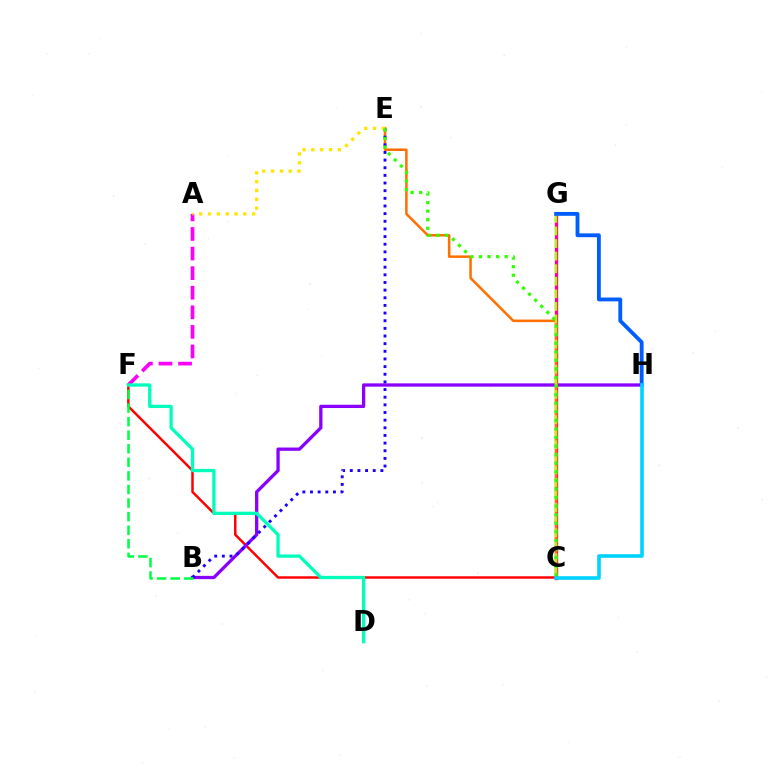{('C', 'F'): [{'color': '#ff0000', 'line_style': 'solid', 'thickness': 1.78}], ('B', 'H'): [{'color': '#8a00ff', 'line_style': 'solid', 'thickness': 2.37}], ('A', 'F'): [{'color': '#fa00f9', 'line_style': 'dashed', 'thickness': 2.66}], ('C', 'G'): [{'color': '#ff0088', 'line_style': 'solid', 'thickness': 2.38}, {'color': '#a2ff00', 'line_style': 'dashed', 'thickness': 1.71}], ('C', 'E'): [{'color': '#ff7000', 'line_style': 'solid', 'thickness': 1.82}, {'color': '#31ff00', 'line_style': 'dotted', 'thickness': 2.33}], ('B', 'E'): [{'color': '#1900ff', 'line_style': 'dotted', 'thickness': 2.08}], ('A', 'E'): [{'color': '#ffe600', 'line_style': 'dotted', 'thickness': 2.39}], ('B', 'F'): [{'color': '#00ff45', 'line_style': 'dashed', 'thickness': 1.84}], ('G', 'H'): [{'color': '#005dff', 'line_style': 'solid', 'thickness': 2.76}], ('C', 'H'): [{'color': '#00d3ff', 'line_style': 'solid', 'thickness': 2.61}], ('D', 'F'): [{'color': '#00ffbb', 'line_style': 'solid', 'thickness': 2.37}]}